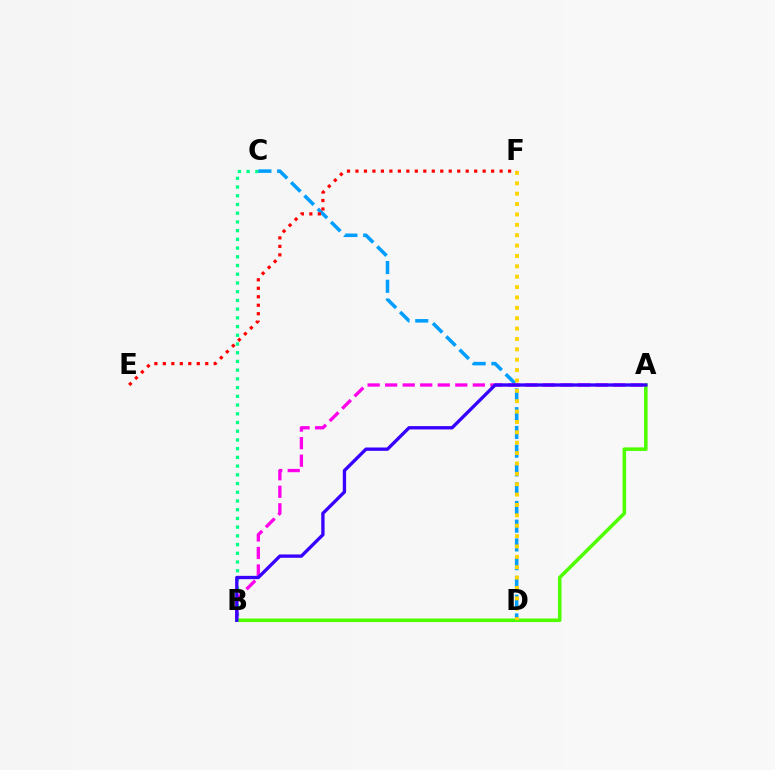{('B', 'C'): [{'color': '#00ff86', 'line_style': 'dotted', 'thickness': 2.37}], ('C', 'D'): [{'color': '#009eff', 'line_style': 'dashed', 'thickness': 2.55}], ('A', 'B'): [{'color': '#ff00ed', 'line_style': 'dashed', 'thickness': 2.38}, {'color': '#4fff00', 'line_style': 'solid', 'thickness': 2.57}, {'color': '#3700ff', 'line_style': 'solid', 'thickness': 2.39}], ('D', 'F'): [{'color': '#ffd500', 'line_style': 'dotted', 'thickness': 2.82}], ('E', 'F'): [{'color': '#ff0000', 'line_style': 'dotted', 'thickness': 2.3}]}